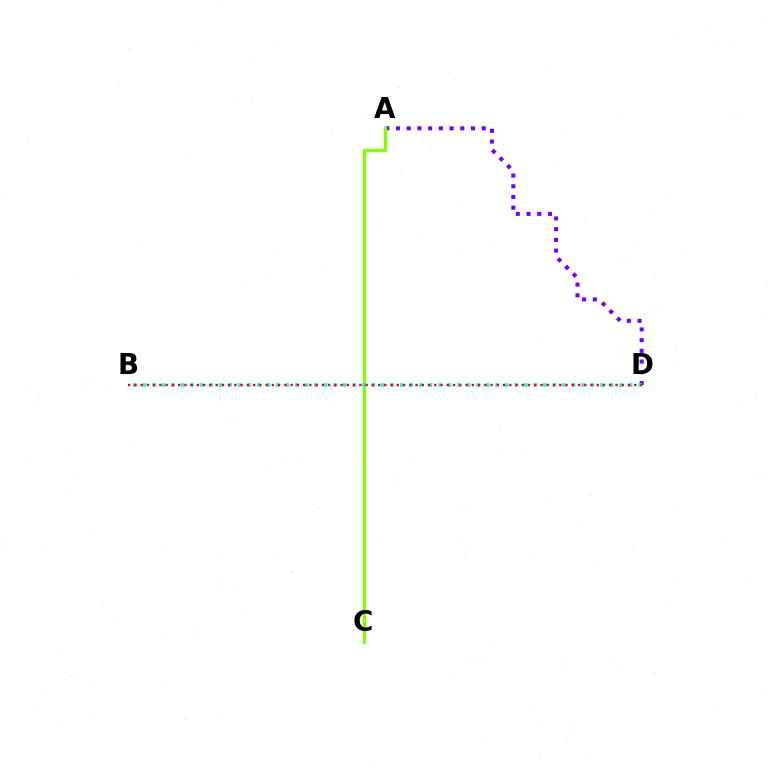{('A', 'D'): [{'color': '#7200ff', 'line_style': 'dotted', 'thickness': 2.91}], ('A', 'C'): [{'color': '#84ff00', 'line_style': 'solid', 'thickness': 2.42}], ('B', 'D'): [{'color': '#00fff6', 'line_style': 'dotted', 'thickness': 2.59}, {'color': '#ff0000', 'line_style': 'dotted', 'thickness': 1.7}]}